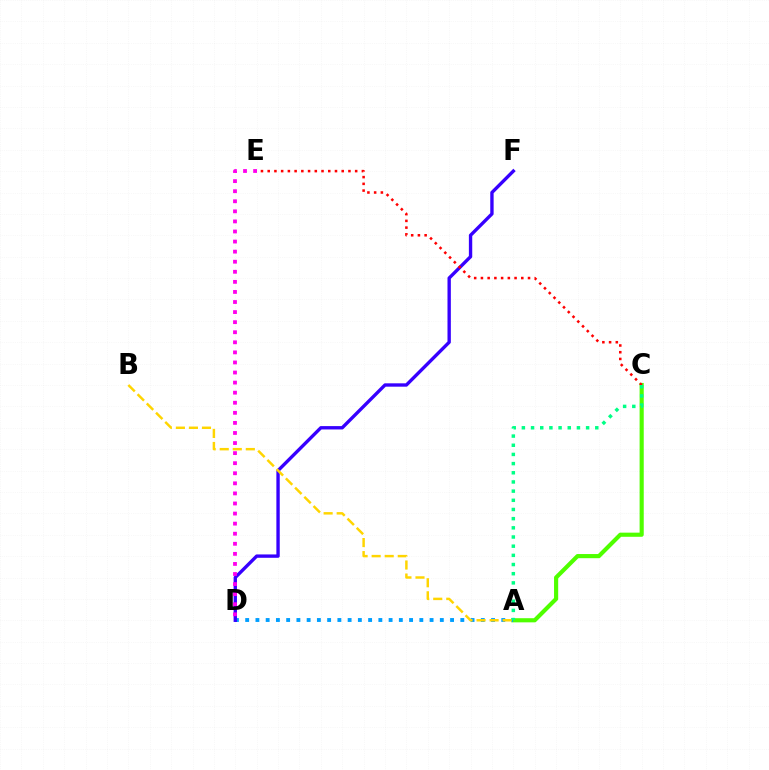{('A', 'C'): [{'color': '#4fff00', 'line_style': 'solid', 'thickness': 2.98}, {'color': '#00ff86', 'line_style': 'dotted', 'thickness': 2.49}], ('A', 'D'): [{'color': '#009eff', 'line_style': 'dotted', 'thickness': 2.78}], ('D', 'F'): [{'color': '#3700ff', 'line_style': 'solid', 'thickness': 2.42}], ('A', 'B'): [{'color': '#ffd500', 'line_style': 'dashed', 'thickness': 1.77}], ('C', 'E'): [{'color': '#ff0000', 'line_style': 'dotted', 'thickness': 1.83}], ('D', 'E'): [{'color': '#ff00ed', 'line_style': 'dotted', 'thickness': 2.74}]}